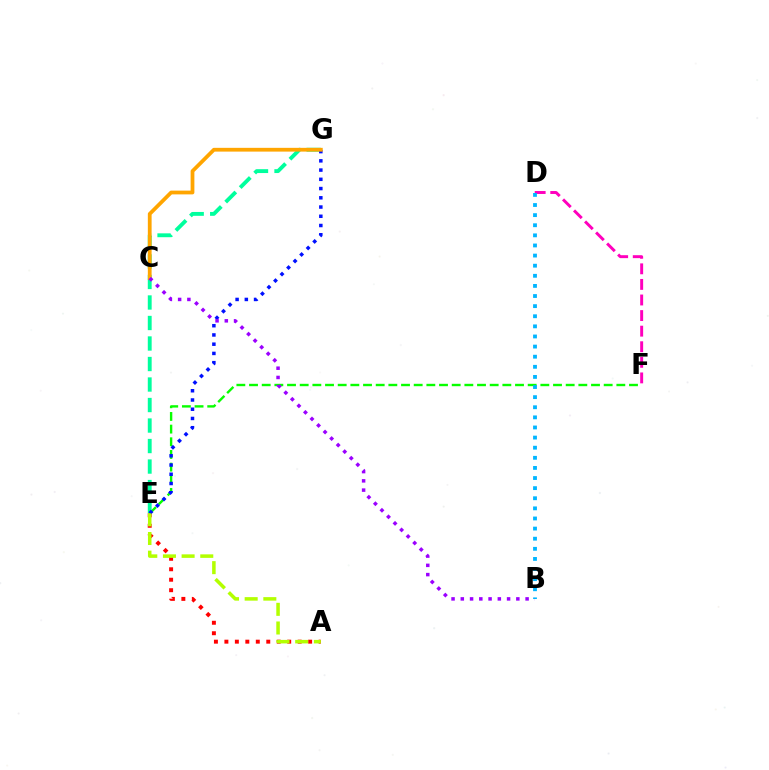{('A', 'E'): [{'color': '#ff0000', 'line_style': 'dotted', 'thickness': 2.84}, {'color': '#b3ff00', 'line_style': 'dashed', 'thickness': 2.54}], ('E', 'F'): [{'color': '#08ff00', 'line_style': 'dashed', 'thickness': 1.72}], ('E', 'G'): [{'color': '#00ff9d', 'line_style': 'dashed', 'thickness': 2.79}, {'color': '#0010ff', 'line_style': 'dotted', 'thickness': 2.51}], ('C', 'G'): [{'color': '#ffa500', 'line_style': 'solid', 'thickness': 2.72}], ('B', 'C'): [{'color': '#9b00ff', 'line_style': 'dotted', 'thickness': 2.51}], ('D', 'F'): [{'color': '#ff00bd', 'line_style': 'dashed', 'thickness': 2.12}], ('B', 'D'): [{'color': '#00b5ff', 'line_style': 'dotted', 'thickness': 2.75}]}